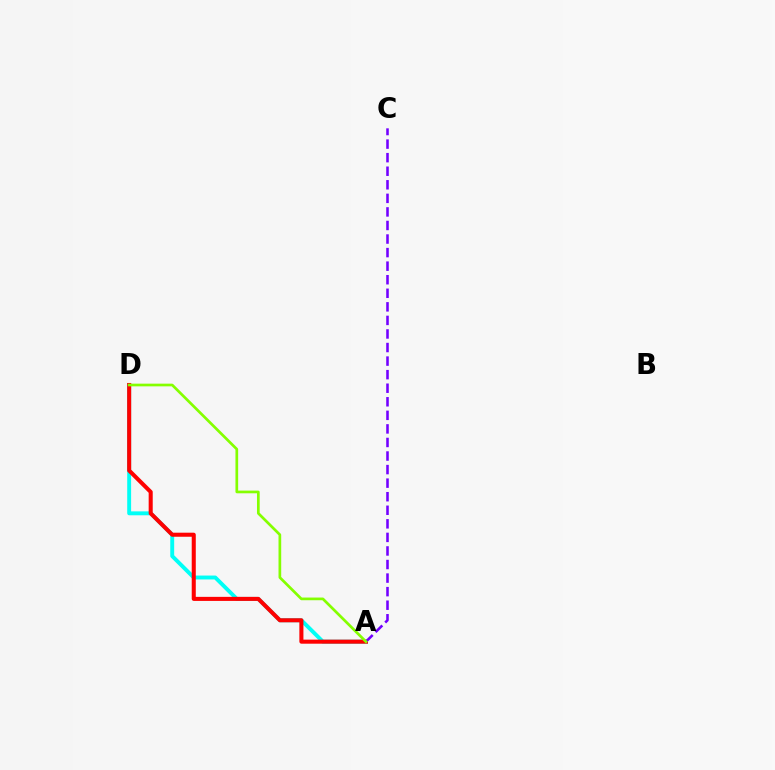{('A', 'D'): [{'color': '#00fff6', 'line_style': 'solid', 'thickness': 2.81}, {'color': '#ff0000', 'line_style': 'solid', 'thickness': 2.92}, {'color': '#84ff00', 'line_style': 'solid', 'thickness': 1.94}], ('A', 'C'): [{'color': '#7200ff', 'line_style': 'dashed', 'thickness': 1.84}]}